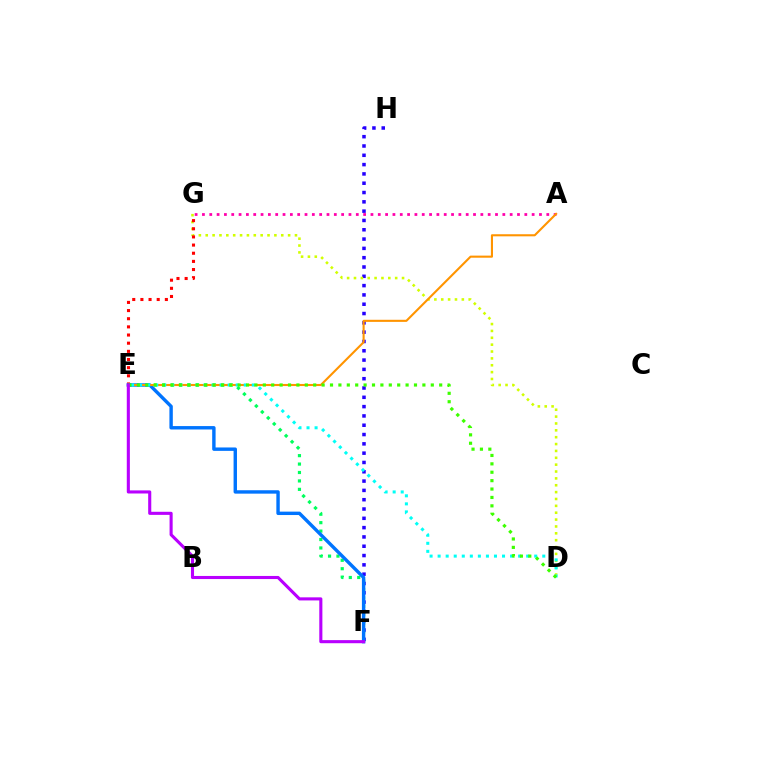{('E', 'F'): [{'color': '#00ff5c', 'line_style': 'dotted', 'thickness': 2.29}, {'color': '#0074ff', 'line_style': 'solid', 'thickness': 2.45}, {'color': '#b900ff', 'line_style': 'solid', 'thickness': 2.23}], ('F', 'H'): [{'color': '#2500ff', 'line_style': 'dotted', 'thickness': 2.53}], ('D', 'G'): [{'color': '#d1ff00', 'line_style': 'dotted', 'thickness': 1.87}], ('E', 'G'): [{'color': '#ff0000', 'line_style': 'dotted', 'thickness': 2.22}], ('A', 'G'): [{'color': '#ff00ac', 'line_style': 'dotted', 'thickness': 1.99}], ('A', 'E'): [{'color': '#ff9400', 'line_style': 'solid', 'thickness': 1.51}], ('D', 'E'): [{'color': '#00fff6', 'line_style': 'dotted', 'thickness': 2.19}, {'color': '#3dff00', 'line_style': 'dotted', 'thickness': 2.28}]}